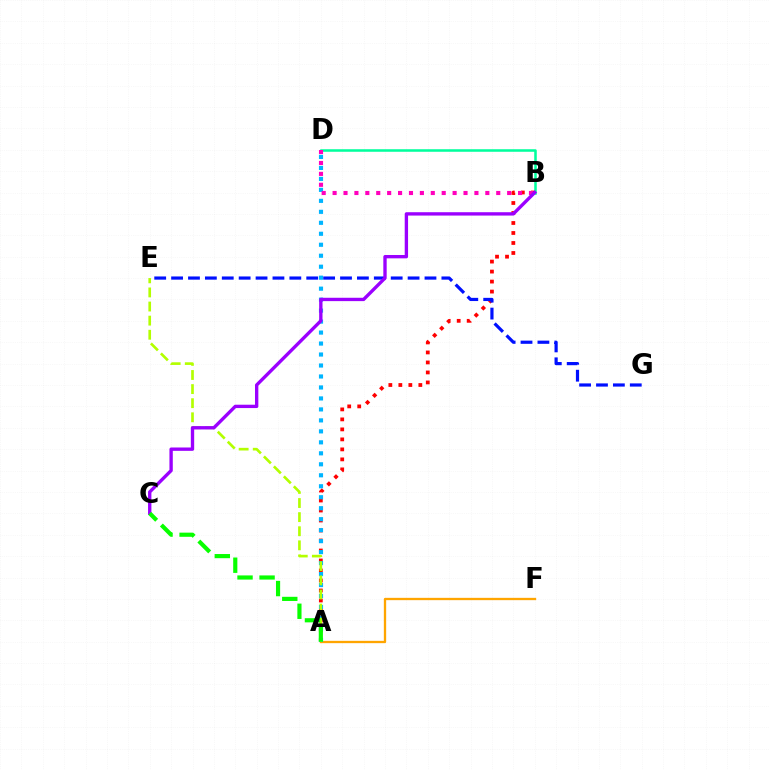{('A', 'F'): [{'color': '#ffa500', 'line_style': 'solid', 'thickness': 1.67}], ('A', 'B'): [{'color': '#ff0000', 'line_style': 'dotted', 'thickness': 2.72}], ('A', 'D'): [{'color': '#00b5ff', 'line_style': 'dotted', 'thickness': 2.98}], ('B', 'D'): [{'color': '#00ff9d', 'line_style': 'solid', 'thickness': 1.83}, {'color': '#ff00bd', 'line_style': 'dotted', 'thickness': 2.96}], ('E', 'G'): [{'color': '#0010ff', 'line_style': 'dashed', 'thickness': 2.29}], ('A', 'E'): [{'color': '#b3ff00', 'line_style': 'dashed', 'thickness': 1.92}], ('B', 'C'): [{'color': '#9b00ff', 'line_style': 'solid', 'thickness': 2.41}], ('A', 'C'): [{'color': '#08ff00', 'line_style': 'dashed', 'thickness': 2.99}]}